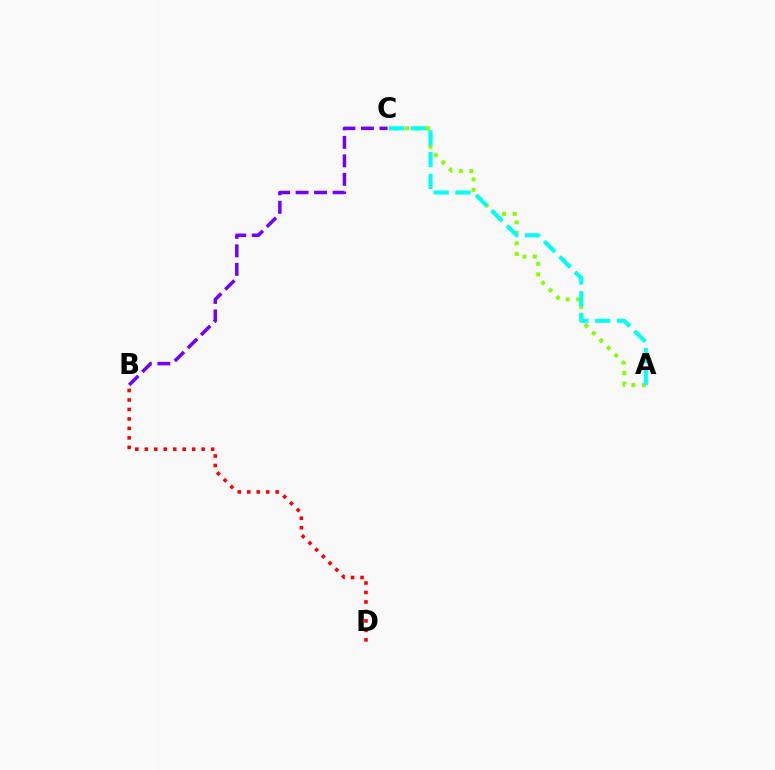{('B', 'D'): [{'color': '#ff0000', 'line_style': 'dotted', 'thickness': 2.57}], ('A', 'C'): [{'color': '#84ff00', 'line_style': 'dotted', 'thickness': 2.85}, {'color': '#00fff6', 'line_style': 'dashed', 'thickness': 2.96}], ('B', 'C'): [{'color': '#7200ff', 'line_style': 'dashed', 'thickness': 2.51}]}